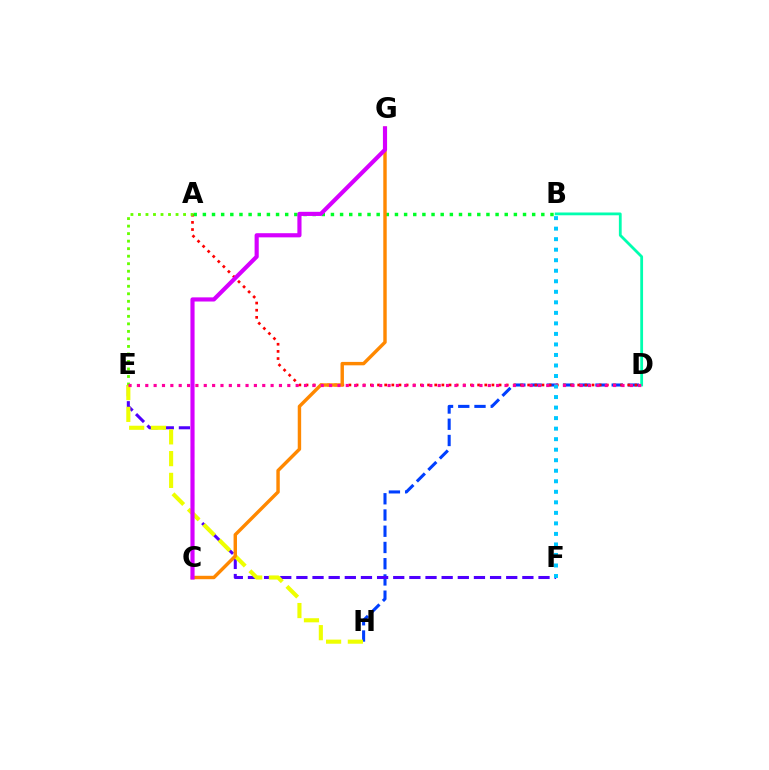{('D', 'H'): [{'color': '#003fff', 'line_style': 'dashed', 'thickness': 2.21}], ('E', 'F'): [{'color': '#4f00ff', 'line_style': 'dashed', 'thickness': 2.19}], ('A', 'B'): [{'color': '#00ff27', 'line_style': 'dotted', 'thickness': 2.49}], ('E', 'H'): [{'color': '#eeff00', 'line_style': 'dashed', 'thickness': 2.96}], ('A', 'D'): [{'color': '#ff0000', 'line_style': 'dotted', 'thickness': 1.94}], ('C', 'G'): [{'color': '#ff8800', 'line_style': 'solid', 'thickness': 2.46}, {'color': '#d600ff', 'line_style': 'solid', 'thickness': 2.98}], ('A', 'E'): [{'color': '#66ff00', 'line_style': 'dotted', 'thickness': 2.04}], ('B', 'D'): [{'color': '#00ffaf', 'line_style': 'solid', 'thickness': 2.01}], ('D', 'E'): [{'color': '#ff00a0', 'line_style': 'dotted', 'thickness': 2.27}], ('B', 'F'): [{'color': '#00c7ff', 'line_style': 'dotted', 'thickness': 2.86}]}